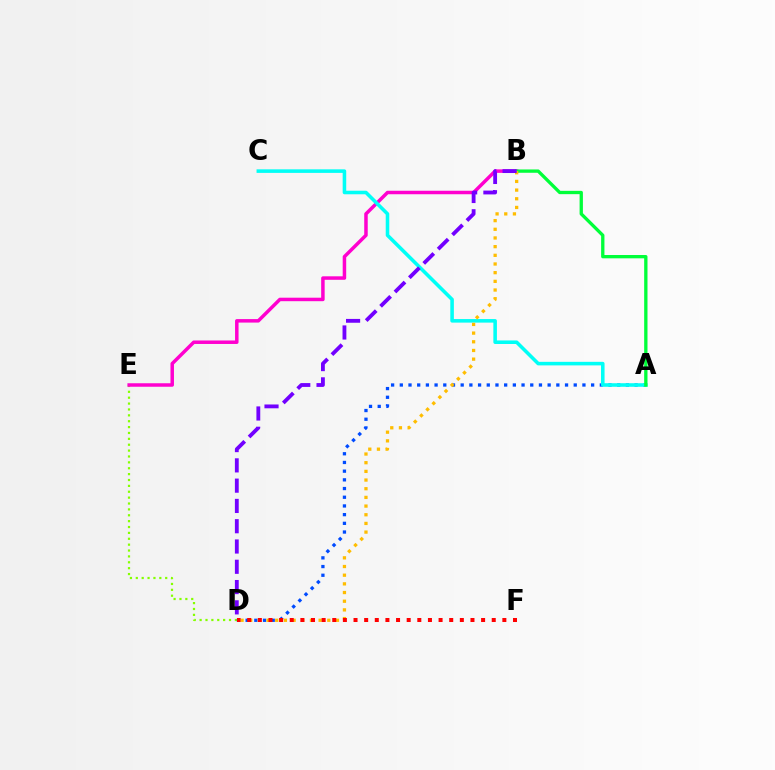{('D', 'E'): [{'color': '#84ff00', 'line_style': 'dotted', 'thickness': 1.6}], ('B', 'E'): [{'color': '#ff00cf', 'line_style': 'solid', 'thickness': 2.51}], ('A', 'D'): [{'color': '#004bff', 'line_style': 'dotted', 'thickness': 2.36}], ('A', 'C'): [{'color': '#00fff6', 'line_style': 'solid', 'thickness': 2.56}], ('A', 'B'): [{'color': '#00ff39', 'line_style': 'solid', 'thickness': 2.39}], ('B', 'D'): [{'color': '#ffbd00', 'line_style': 'dotted', 'thickness': 2.36}, {'color': '#7200ff', 'line_style': 'dashed', 'thickness': 2.76}], ('D', 'F'): [{'color': '#ff0000', 'line_style': 'dotted', 'thickness': 2.89}]}